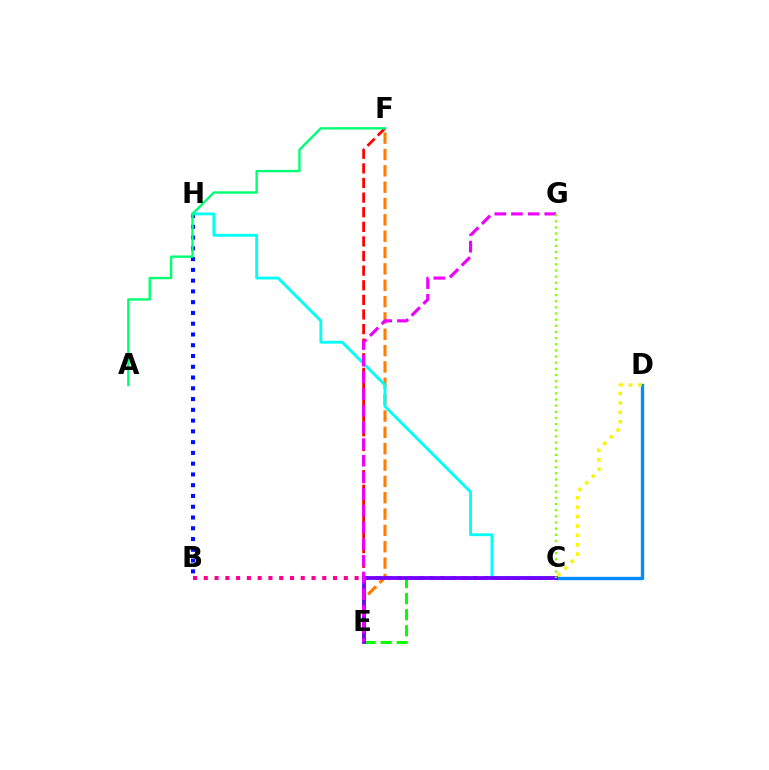{('E', 'F'): [{'color': '#ff0000', 'line_style': 'dashed', 'thickness': 1.98}, {'color': '#ff7c00', 'line_style': 'dashed', 'thickness': 2.22}], ('C', 'E'): [{'color': '#08ff00', 'line_style': 'dashed', 'thickness': 2.18}, {'color': '#7200ff', 'line_style': 'solid', 'thickness': 2.74}], ('C', 'D'): [{'color': '#008cff', 'line_style': 'solid', 'thickness': 2.4}, {'color': '#fcf500', 'line_style': 'dotted', 'thickness': 2.55}], ('B', 'H'): [{'color': '#0010ff', 'line_style': 'dotted', 'thickness': 2.93}], ('B', 'C'): [{'color': '#ff0094', 'line_style': 'dotted', 'thickness': 2.93}], ('C', 'H'): [{'color': '#00fff6', 'line_style': 'solid', 'thickness': 2.06}], ('E', 'G'): [{'color': '#ee00ff', 'line_style': 'dashed', 'thickness': 2.26}], ('A', 'F'): [{'color': '#00ff74', 'line_style': 'solid', 'thickness': 1.72}], ('C', 'G'): [{'color': '#84ff00', 'line_style': 'dotted', 'thickness': 1.67}]}